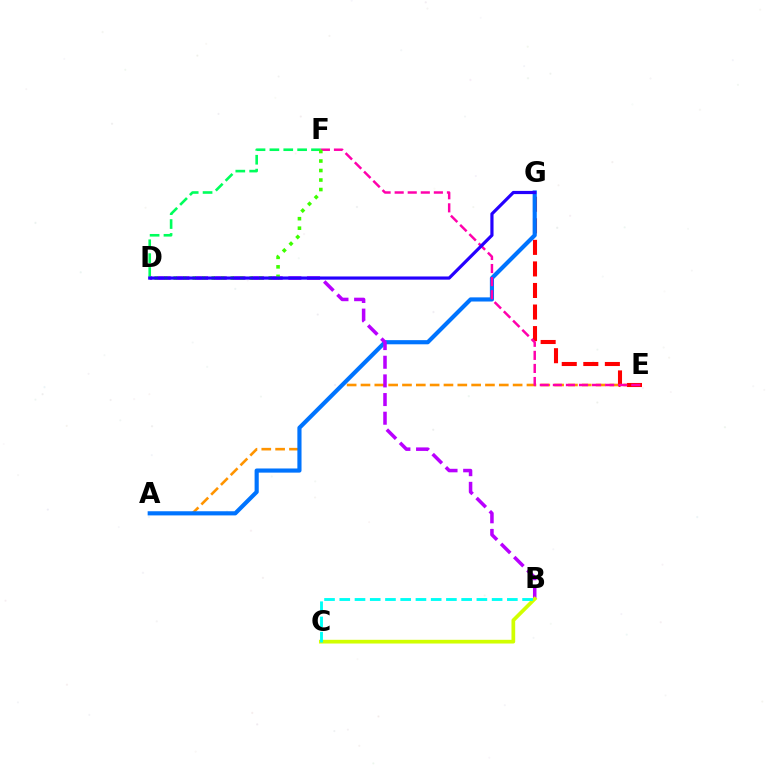{('A', 'E'): [{'color': '#ff9400', 'line_style': 'dashed', 'thickness': 1.88}], ('E', 'G'): [{'color': '#ff0000', 'line_style': 'dashed', 'thickness': 2.93}], ('A', 'G'): [{'color': '#0074ff', 'line_style': 'solid', 'thickness': 2.99}], ('B', 'D'): [{'color': '#b900ff', 'line_style': 'dashed', 'thickness': 2.53}], ('D', 'F'): [{'color': '#00ff5c', 'line_style': 'dashed', 'thickness': 1.88}, {'color': '#3dff00', 'line_style': 'dotted', 'thickness': 2.58}], ('E', 'F'): [{'color': '#ff00ac', 'line_style': 'dashed', 'thickness': 1.78}], ('B', 'C'): [{'color': '#d1ff00', 'line_style': 'solid', 'thickness': 2.67}, {'color': '#00fff6', 'line_style': 'dashed', 'thickness': 2.07}], ('D', 'G'): [{'color': '#2500ff', 'line_style': 'solid', 'thickness': 2.29}]}